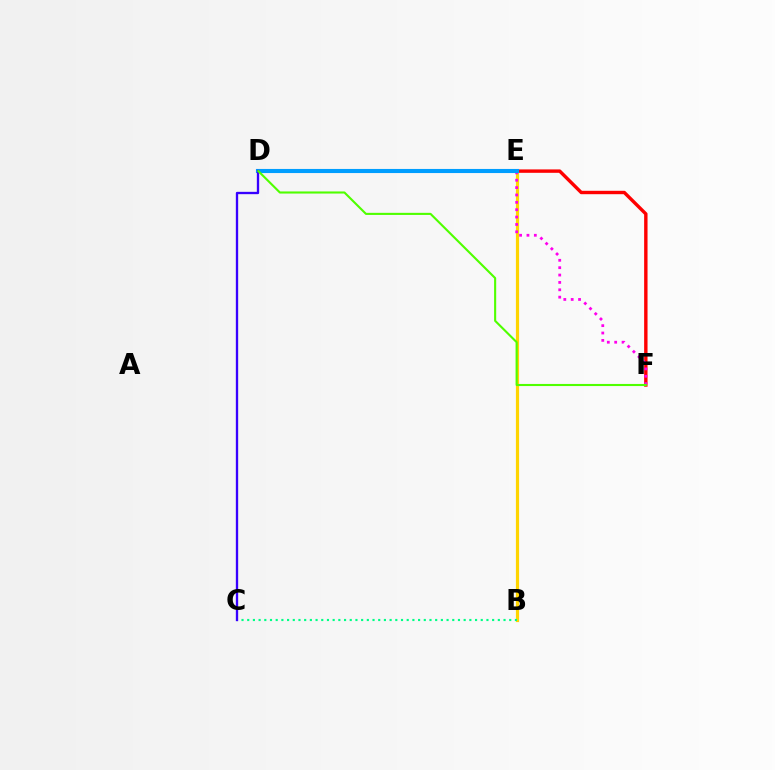{('B', 'E'): [{'color': '#ffd500', 'line_style': 'solid', 'thickness': 2.3}], ('E', 'F'): [{'color': '#ff0000', 'line_style': 'solid', 'thickness': 2.45}, {'color': '#ff00ed', 'line_style': 'dotted', 'thickness': 2.0}], ('B', 'C'): [{'color': '#00ff86', 'line_style': 'dotted', 'thickness': 1.55}], ('D', 'E'): [{'color': '#009eff', 'line_style': 'solid', 'thickness': 2.95}], ('C', 'D'): [{'color': '#3700ff', 'line_style': 'solid', 'thickness': 1.67}], ('D', 'F'): [{'color': '#4fff00', 'line_style': 'solid', 'thickness': 1.52}]}